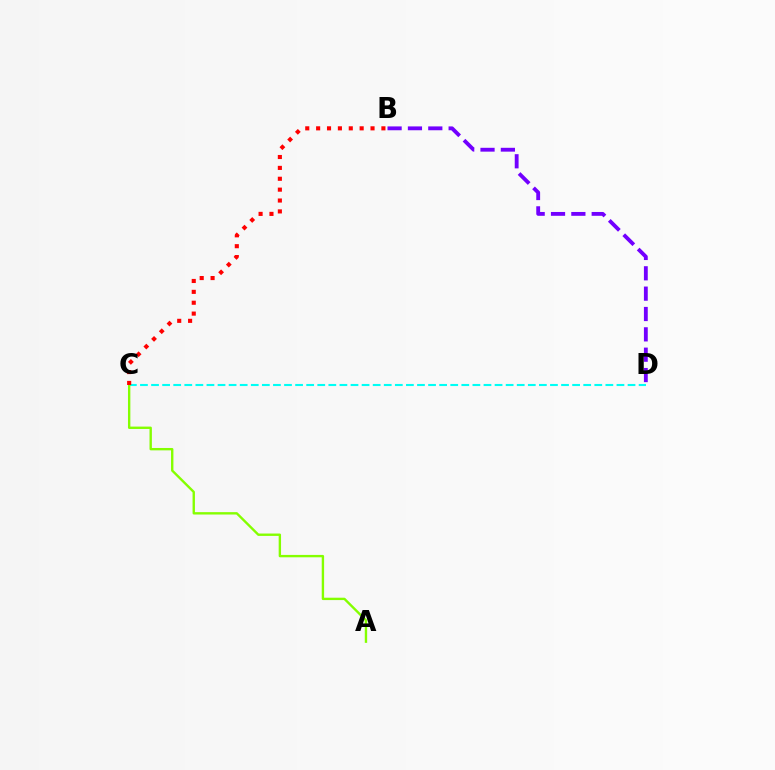{('C', 'D'): [{'color': '#00fff6', 'line_style': 'dashed', 'thickness': 1.51}], ('A', 'C'): [{'color': '#84ff00', 'line_style': 'solid', 'thickness': 1.71}], ('B', 'D'): [{'color': '#7200ff', 'line_style': 'dashed', 'thickness': 2.76}], ('B', 'C'): [{'color': '#ff0000', 'line_style': 'dotted', 'thickness': 2.96}]}